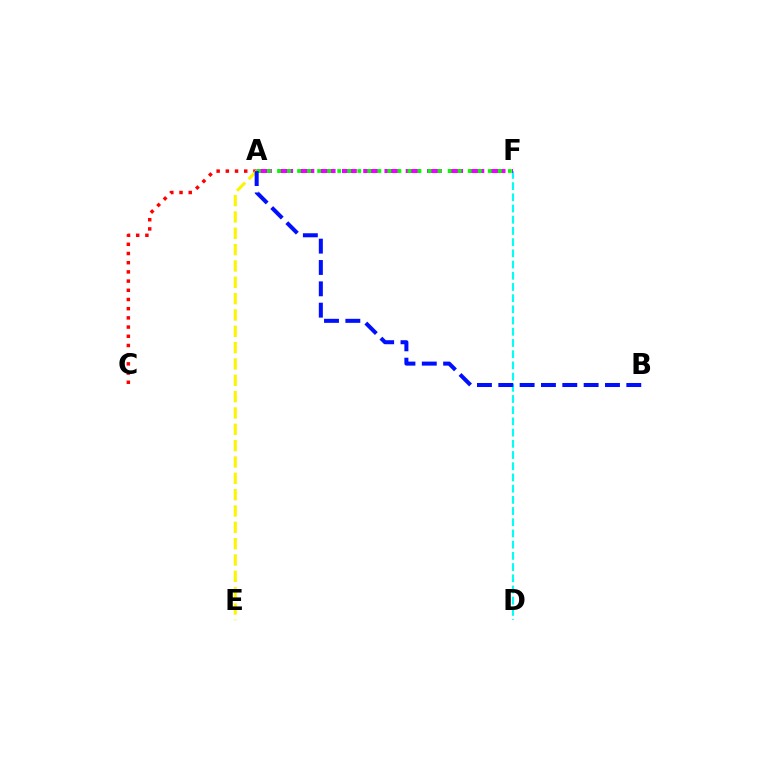{('D', 'F'): [{'color': '#00fff6', 'line_style': 'dashed', 'thickness': 1.52}], ('A', 'C'): [{'color': '#ff0000', 'line_style': 'dotted', 'thickness': 2.5}], ('A', 'E'): [{'color': '#fcf500', 'line_style': 'dashed', 'thickness': 2.22}], ('A', 'F'): [{'color': '#ee00ff', 'line_style': 'dashed', 'thickness': 2.89}, {'color': '#08ff00', 'line_style': 'dotted', 'thickness': 2.73}], ('A', 'B'): [{'color': '#0010ff', 'line_style': 'dashed', 'thickness': 2.9}]}